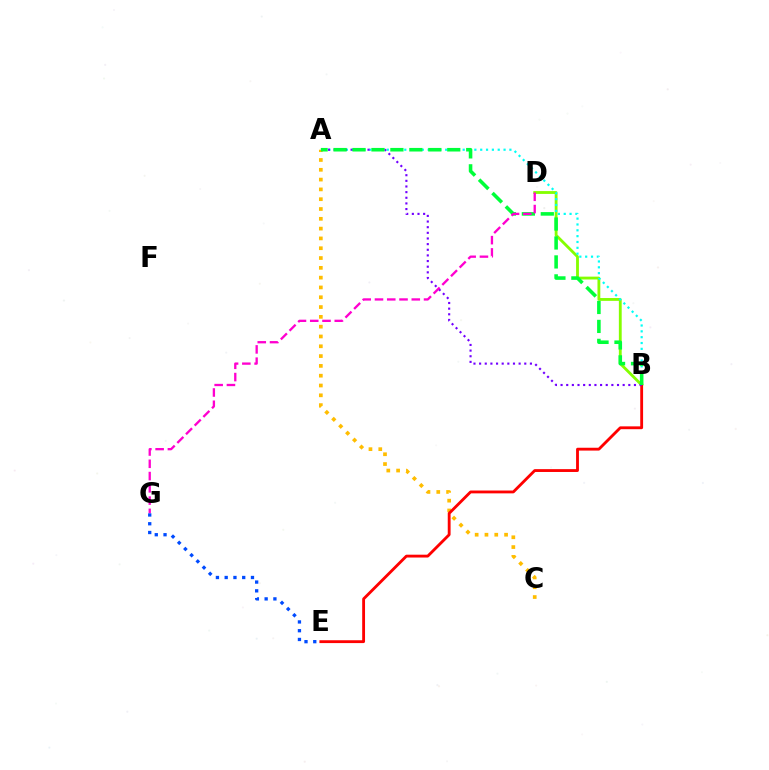{('A', 'C'): [{'color': '#ffbd00', 'line_style': 'dotted', 'thickness': 2.66}], ('B', 'D'): [{'color': '#84ff00', 'line_style': 'solid', 'thickness': 2.04}], ('B', 'E'): [{'color': '#ff0000', 'line_style': 'solid', 'thickness': 2.04}], ('A', 'B'): [{'color': '#00fff6', 'line_style': 'dotted', 'thickness': 1.59}, {'color': '#7200ff', 'line_style': 'dotted', 'thickness': 1.53}, {'color': '#00ff39', 'line_style': 'dashed', 'thickness': 2.57}], ('D', 'G'): [{'color': '#ff00cf', 'line_style': 'dashed', 'thickness': 1.67}], ('E', 'G'): [{'color': '#004bff', 'line_style': 'dotted', 'thickness': 2.38}]}